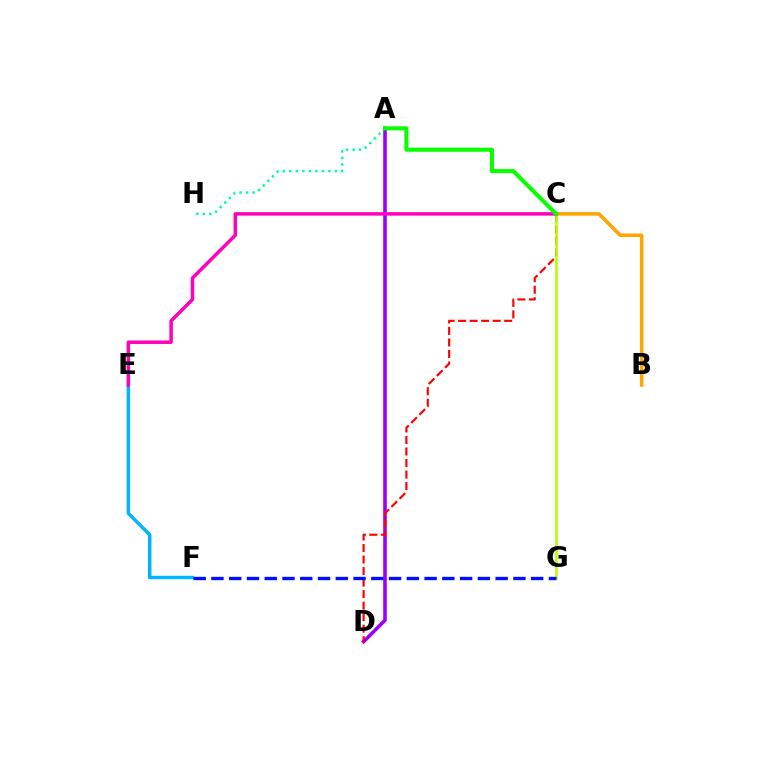{('A', 'H'): [{'color': '#00ff9d', 'line_style': 'dotted', 'thickness': 1.77}], ('A', 'D'): [{'color': '#9b00ff', 'line_style': 'solid', 'thickness': 2.6}], ('E', 'F'): [{'color': '#00b5ff', 'line_style': 'solid', 'thickness': 2.48}], ('C', 'D'): [{'color': '#ff0000', 'line_style': 'dashed', 'thickness': 1.57}], ('C', 'G'): [{'color': '#b3ff00', 'line_style': 'solid', 'thickness': 1.85}], ('B', 'C'): [{'color': '#ffa500', 'line_style': 'solid', 'thickness': 2.55}], ('C', 'E'): [{'color': '#ff00bd', 'line_style': 'solid', 'thickness': 2.51}], ('F', 'G'): [{'color': '#0010ff', 'line_style': 'dashed', 'thickness': 2.41}], ('A', 'C'): [{'color': '#08ff00', 'line_style': 'solid', 'thickness': 2.93}]}